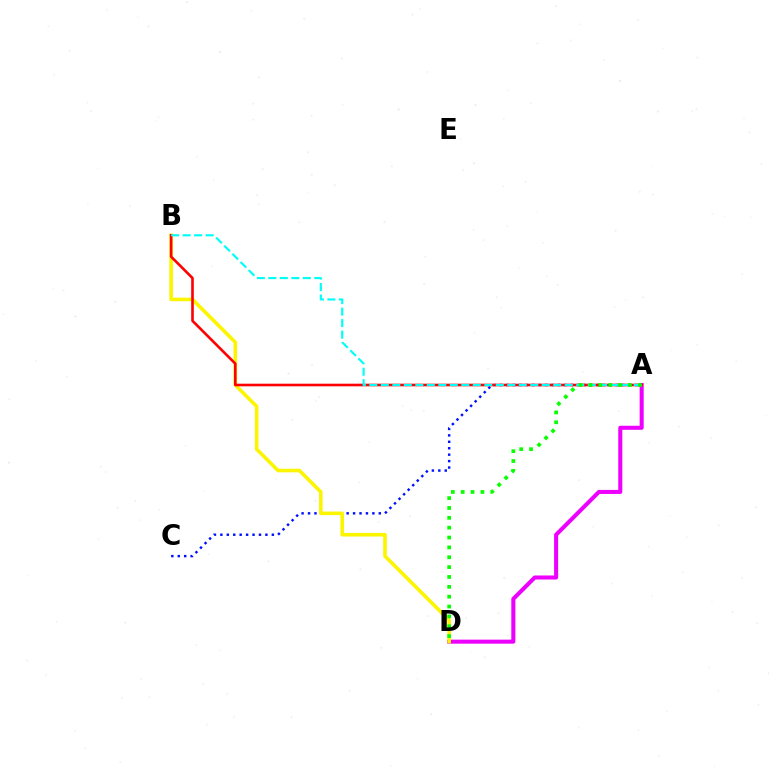{('A', 'C'): [{'color': '#0010ff', 'line_style': 'dotted', 'thickness': 1.75}], ('A', 'D'): [{'color': '#ee00ff', 'line_style': 'solid', 'thickness': 2.92}, {'color': '#08ff00', 'line_style': 'dotted', 'thickness': 2.68}], ('B', 'D'): [{'color': '#fcf500', 'line_style': 'solid', 'thickness': 2.58}], ('A', 'B'): [{'color': '#ff0000', 'line_style': 'solid', 'thickness': 1.89}, {'color': '#00fff6', 'line_style': 'dashed', 'thickness': 1.56}]}